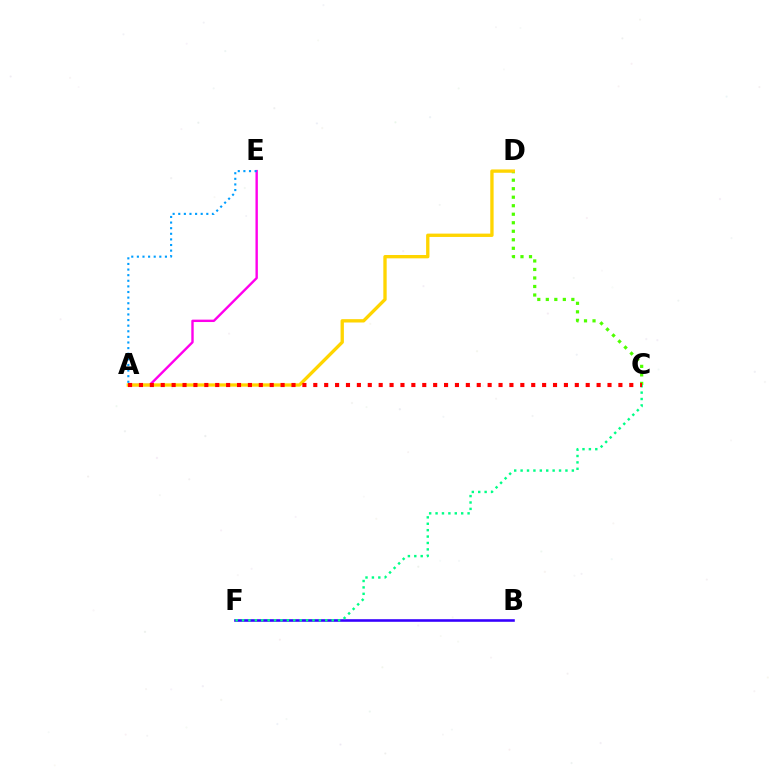{('C', 'D'): [{'color': '#4fff00', 'line_style': 'dotted', 'thickness': 2.31}], ('B', 'F'): [{'color': '#3700ff', 'line_style': 'solid', 'thickness': 1.87}], ('C', 'F'): [{'color': '#00ff86', 'line_style': 'dotted', 'thickness': 1.74}], ('A', 'E'): [{'color': '#ff00ed', 'line_style': 'solid', 'thickness': 1.73}, {'color': '#009eff', 'line_style': 'dotted', 'thickness': 1.52}], ('A', 'D'): [{'color': '#ffd500', 'line_style': 'solid', 'thickness': 2.4}], ('A', 'C'): [{'color': '#ff0000', 'line_style': 'dotted', 'thickness': 2.96}]}